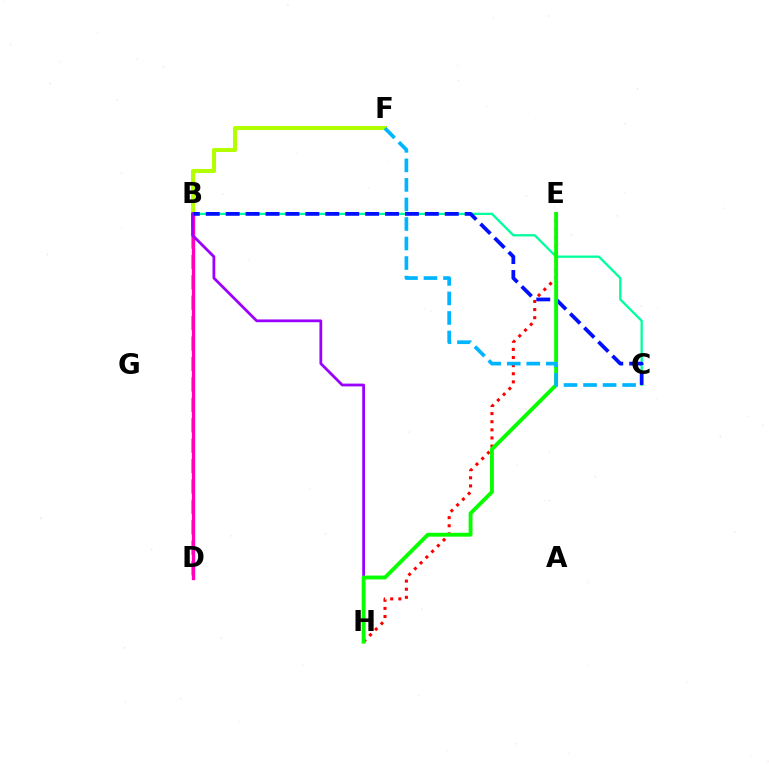{('E', 'H'): [{'color': '#ff0000', 'line_style': 'dotted', 'thickness': 2.21}, {'color': '#08ff00', 'line_style': 'solid', 'thickness': 2.79}], ('B', 'C'): [{'color': '#00ff9d', 'line_style': 'solid', 'thickness': 1.66}, {'color': '#0010ff', 'line_style': 'dashed', 'thickness': 2.71}], ('B', 'F'): [{'color': '#b3ff00', 'line_style': 'solid', 'thickness': 2.91}], ('B', 'D'): [{'color': '#ffa500', 'line_style': 'dashed', 'thickness': 2.77}, {'color': '#ff00bd', 'line_style': 'solid', 'thickness': 2.39}], ('B', 'H'): [{'color': '#9b00ff', 'line_style': 'solid', 'thickness': 2.0}], ('C', 'F'): [{'color': '#00b5ff', 'line_style': 'dashed', 'thickness': 2.65}]}